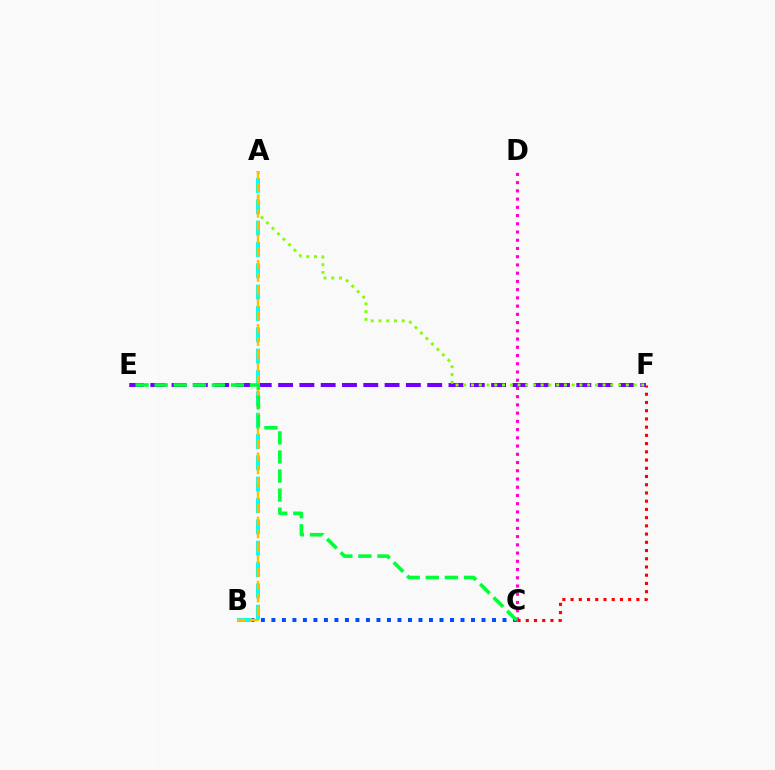{('E', 'F'): [{'color': '#7200ff', 'line_style': 'dashed', 'thickness': 2.89}], ('A', 'F'): [{'color': '#84ff00', 'line_style': 'dotted', 'thickness': 2.1}], ('B', 'C'): [{'color': '#004bff', 'line_style': 'dotted', 'thickness': 2.85}], ('A', 'B'): [{'color': '#00fff6', 'line_style': 'dashed', 'thickness': 2.9}, {'color': '#ffbd00', 'line_style': 'dashed', 'thickness': 1.74}], ('C', 'D'): [{'color': '#ff00cf', 'line_style': 'dotted', 'thickness': 2.24}], ('C', 'F'): [{'color': '#ff0000', 'line_style': 'dotted', 'thickness': 2.23}], ('C', 'E'): [{'color': '#00ff39', 'line_style': 'dashed', 'thickness': 2.59}]}